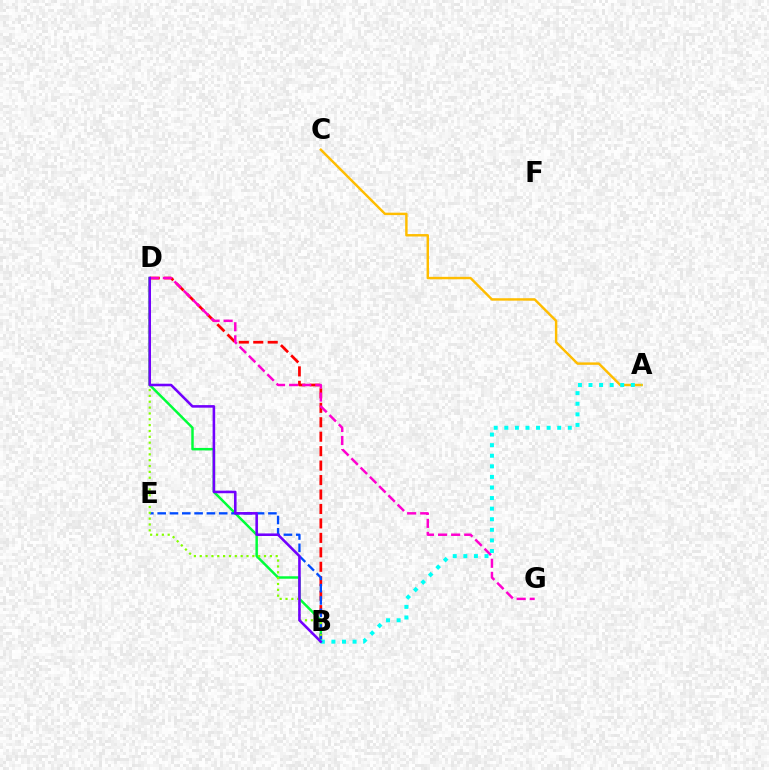{('B', 'D'): [{'color': '#ff0000', 'line_style': 'dashed', 'thickness': 1.96}, {'color': '#00ff39', 'line_style': 'solid', 'thickness': 1.78}, {'color': '#84ff00', 'line_style': 'dotted', 'thickness': 1.59}, {'color': '#7200ff', 'line_style': 'solid', 'thickness': 1.85}], ('B', 'E'): [{'color': '#004bff', 'line_style': 'dashed', 'thickness': 1.67}], ('D', 'G'): [{'color': '#ff00cf', 'line_style': 'dashed', 'thickness': 1.78}], ('A', 'C'): [{'color': '#ffbd00', 'line_style': 'solid', 'thickness': 1.75}], ('A', 'B'): [{'color': '#00fff6', 'line_style': 'dotted', 'thickness': 2.88}]}